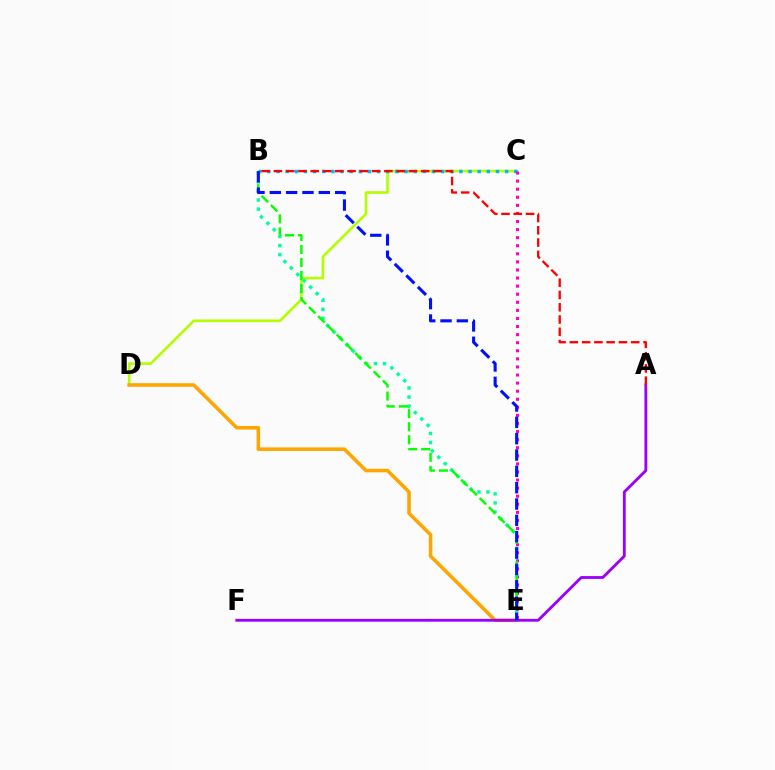{('C', 'D'): [{'color': '#b3ff00', 'line_style': 'solid', 'thickness': 1.91}], ('B', 'C'): [{'color': '#00b5ff', 'line_style': 'dotted', 'thickness': 2.48}], ('D', 'E'): [{'color': '#ffa500', 'line_style': 'solid', 'thickness': 2.56}], ('B', 'E'): [{'color': '#00ff9d', 'line_style': 'dotted', 'thickness': 2.47}, {'color': '#08ff00', 'line_style': 'dashed', 'thickness': 1.77}, {'color': '#0010ff', 'line_style': 'dashed', 'thickness': 2.22}], ('A', 'F'): [{'color': '#9b00ff', 'line_style': 'solid', 'thickness': 2.04}], ('C', 'E'): [{'color': '#ff00bd', 'line_style': 'dotted', 'thickness': 2.2}], ('A', 'B'): [{'color': '#ff0000', 'line_style': 'dashed', 'thickness': 1.67}]}